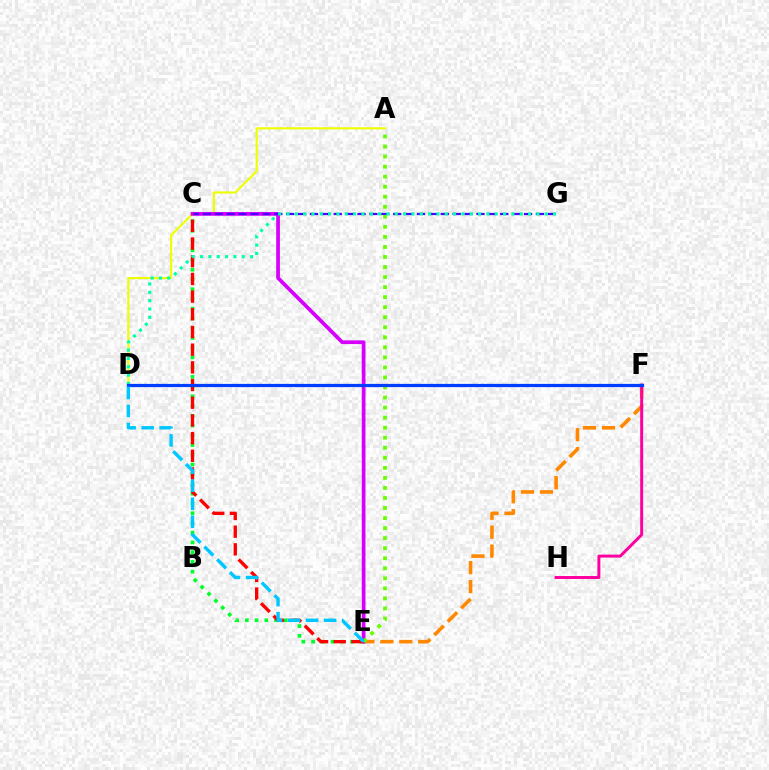{('E', 'F'): [{'color': '#ff8800', 'line_style': 'dashed', 'thickness': 2.57}], ('F', 'H'): [{'color': '#ff00a0', 'line_style': 'solid', 'thickness': 2.14}], ('C', 'E'): [{'color': '#00ff27', 'line_style': 'dotted', 'thickness': 2.65}, {'color': '#d600ff', 'line_style': 'solid', 'thickness': 2.68}, {'color': '#ff0000', 'line_style': 'dashed', 'thickness': 2.4}], ('A', 'D'): [{'color': '#eeff00', 'line_style': 'solid', 'thickness': 1.54}], ('C', 'G'): [{'color': '#4f00ff', 'line_style': 'dashed', 'thickness': 1.62}], ('A', 'E'): [{'color': '#66ff00', 'line_style': 'dotted', 'thickness': 2.73}], ('D', 'G'): [{'color': '#00ffaf', 'line_style': 'dotted', 'thickness': 2.26}], ('D', 'F'): [{'color': '#003fff', 'line_style': 'solid', 'thickness': 2.32}], ('D', 'E'): [{'color': '#00c7ff', 'line_style': 'dashed', 'thickness': 2.45}]}